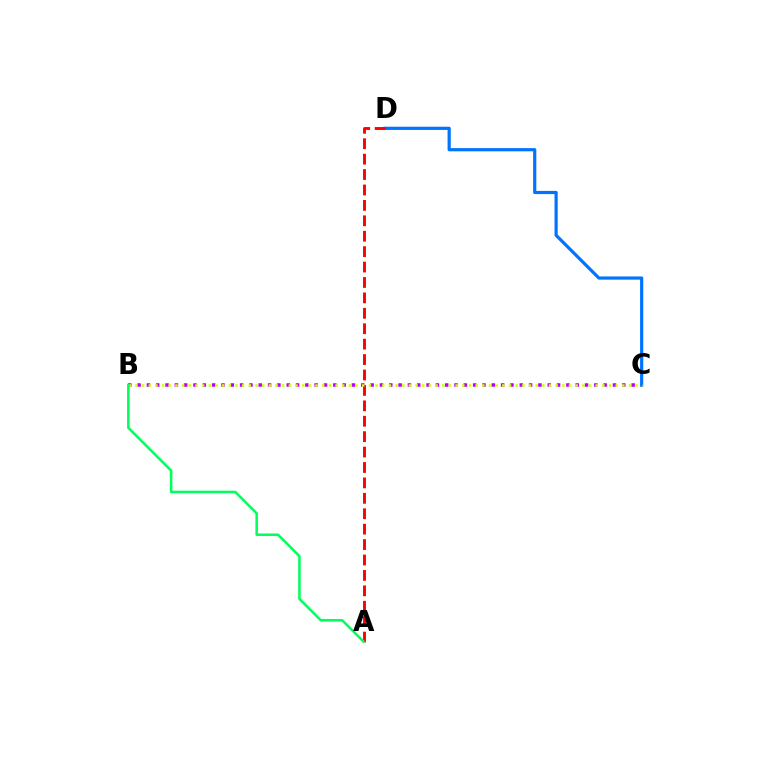{('B', 'C'): [{'color': '#b900ff', 'line_style': 'dotted', 'thickness': 2.53}, {'color': '#d1ff00', 'line_style': 'dotted', 'thickness': 1.81}], ('C', 'D'): [{'color': '#0074ff', 'line_style': 'solid', 'thickness': 2.3}], ('A', 'D'): [{'color': '#ff0000', 'line_style': 'dashed', 'thickness': 2.09}], ('A', 'B'): [{'color': '#00ff5c', 'line_style': 'solid', 'thickness': 1.82}]}